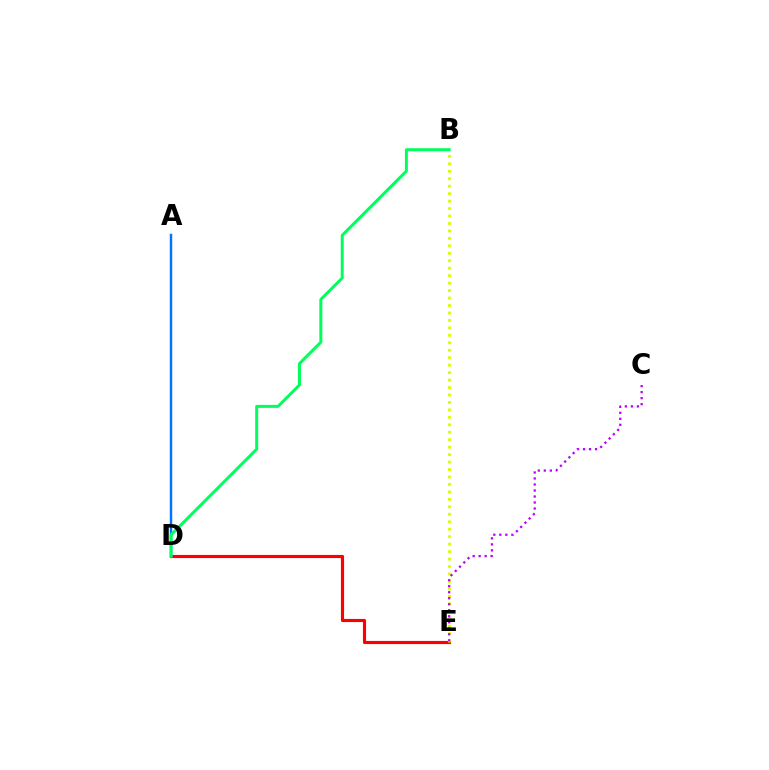{('D', 'E'): [{'color': '#ff0000', 'line_style': 'solid', 'thickness': 2.26}], ('A', 'D'): [{'color': '#0074ff', 'line_style': 'solid', 'thickness': 1.76}], ('B', 'E'): [{'color': '#d1ff00', 'line_style': 'dotted', 'thickness': 2.03}], ('C', 'E'): [{'color': '#b900ff', 'line_style': 'dotted', 'thickness': 1.63}], ('B', 'D'): [{'color': '#00ff5c', 'line_style': 'solid', 'thickness': 2.16}]}